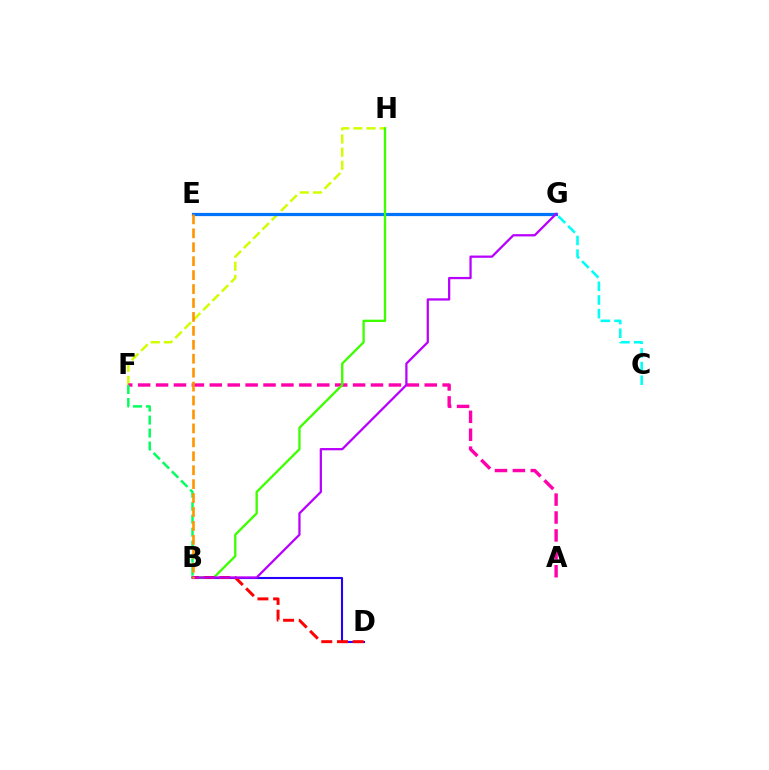{('C', 'G'): [{'color': '#00fff6', 'line_style': 'dashed', 'thickness': 1.86}], ('F', 'H'): [{'color': '#d1ff00', 'line_style': 'dashed', 'thickness': 1.79}], ('E', 'G'): [{'color': '#0074ff', 'line_style': 'solid', 'thickness': 2.31}], ('B', 'D'): [{'color': '#2500ff', 'line_style': 'solid', 'thickness': 1.51}, {'color': '#ff0000', 'line_style': 'dashed', 'thickness': 2.13}], ('A', 'F'): [{'color': '#ff00ac', 'line_style': 'dashed', 'thickness': 2.43}], ('B', 'H'): [{'color': '#3dff00', 'line_style': 'solid', 'thickness': 1.68}], ('B', 'G'): [{'color': '#b900ff', 'line_style': 'solid', 'thickness': 1.62}], ('B', 'F'): [{'color': '#00ff5c', 'line_style': 'dashed', 'thickness': 1.76}], ('B', 'E'): [{'color': '#ff9400', 'line_style': 'dashed', 'thickness': 1.89}]}